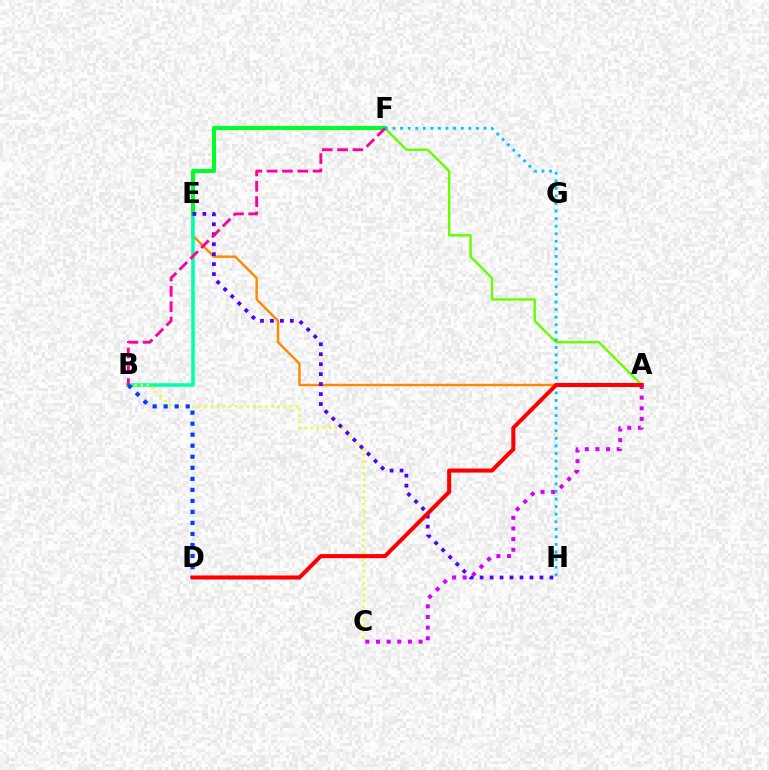{('A', 'E'): [{'color': '#ff8800', 'line_style': 'solid', 'thickness': 1.73}], ('A', 'F'): [{'color': '#66ff00', 'line_style': 'solid', 'thickness': 1.74}], ('B', 'E'): [{'color': '#00ffaf', 'line_style': 'solid', 'thickness': 2.56}], ('B', 'C'): [{'color': '#eeff00', 'line_style': 'dotted', 'thickness': 1.65}], ('A', 'C'): [{'color': '#d600ff', 'line_style': 'dotted', 'thickness': 2.89}], ('E', 'F'): [{'color': '#00ff27', 'line_style': 'solid', 'thickness': 2.93}], ('B', 'D'): [{'color': '#003fff', 'line_style': 'dotted', 'thickness': 3.0}], ('E', 'H'): [{'color': '#4f00ff', 'line_style': 'dotted', 'thickness': 2.71}], ('F', 'H'): [{'color': '#00c7ff', 'line_style': 'dotted', 'thickness': 2.06}], ('B', 'F'): [{'color': '#ff00a0', 'line_style': 'dashed', 'thickness': 2.08}], ('A', 'D'): [{'color': '#ff0000', 'line_style': 'solid', 'thickness': 2.92}]}